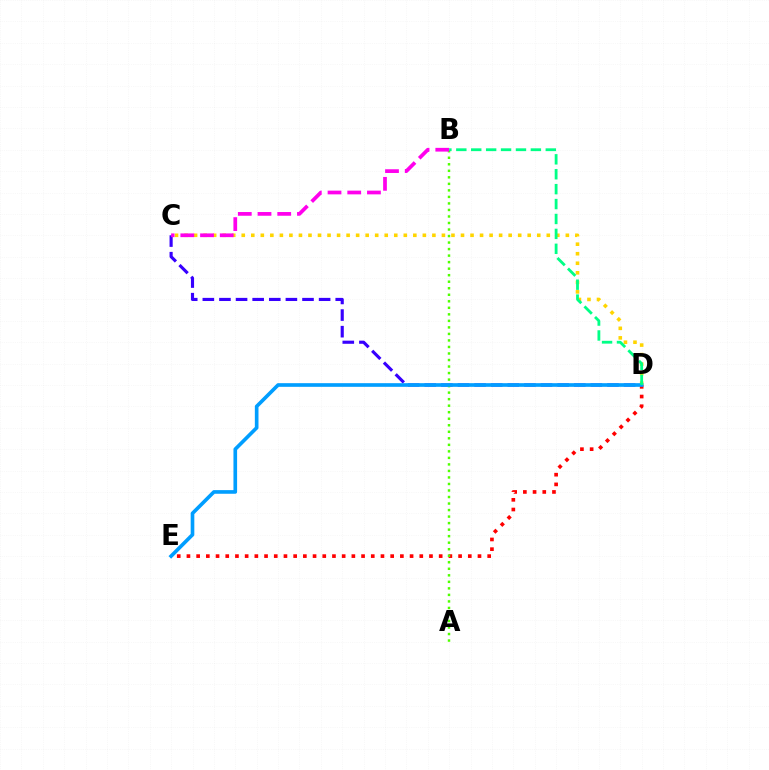{('C', 'D'): [{'color': '#ffd500', 'line_style': 'dotted', 'thickness': 2.59}, {'color': '#3700ff', 'line_style': 'dashed', 'thickness': 2.26}], ('D', 'E'): [{'color': '#ff0000', 'line_style': 'dotted', 'thickness': 2.64}, {'color': '#009eff', 'line_style': 'solid', 'thickness': 2.63}], ('A', 'B'): [{'color': '#4fff00', 'line_style': 'dotted', 'thickness': 1.77}], ('B', 'C'): [{'color': '#ff00ed', 'line_style': 'dashed', 'thickness': 2.68}], ('B', 'D'): [{'color': '#00ff86', 'line_style': 'dashed', 'thickness': 2.03}]}